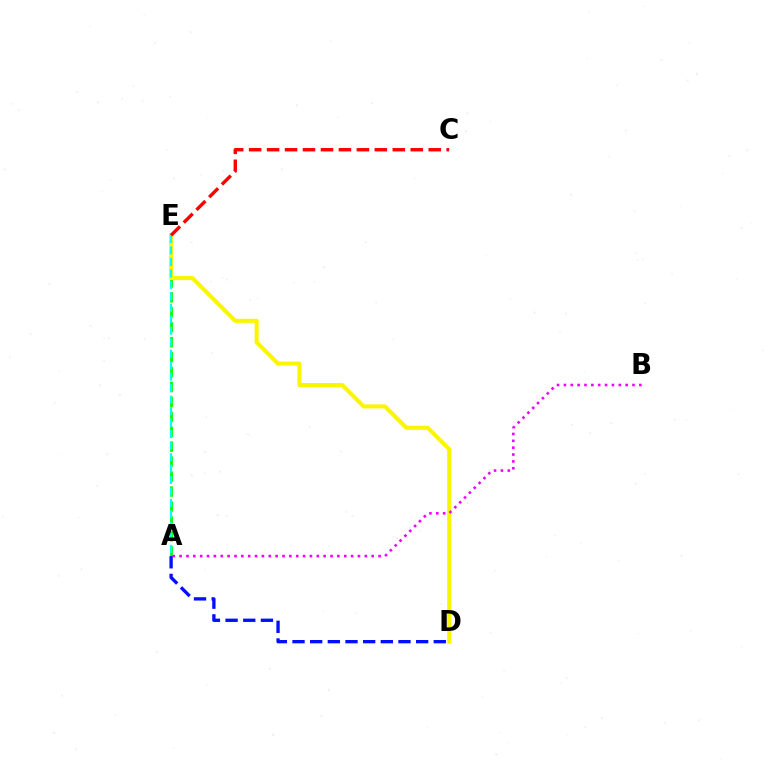{('A', 'E'): [{'color': '#08ff00', 'line_style': 'dashed', 'thickness': 2.03}, {'color': '#00fff6', 'line_style': 'dashed', 'thickness': 1.56}], ('D', 'E'): [{'color': '#fcf500', 'line_style': 'solid', 'thickness': 2.92}], ('A', 'D'): [{'color': '#0010ff', 'line_style': 'dashed', 'thickness': 2.4}], ('A', 'B'): [{'color': '#ee00ff', 'line_style': 'dotted', 'thickness': 1.86}], ('C', 'E'): [{'color': '#ff0000', 'line_style': 'dashed', 'thickness': 2.44}]}